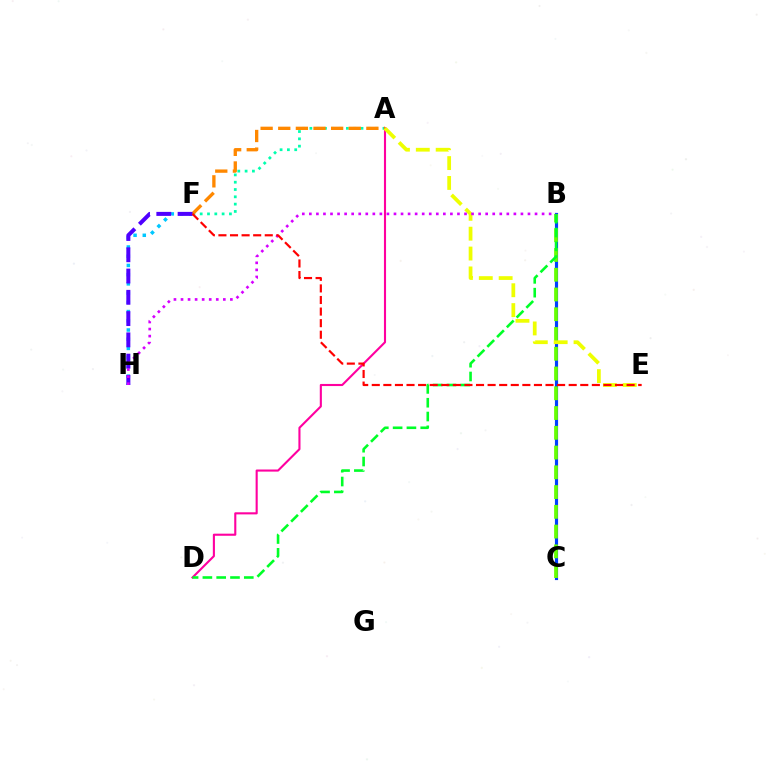{('A', 'F'): [{'color': '#00ffaf', 'line_style': 'dotted', 'thickness': 1.99}, {'color': '#ff8800', 'line_style': 'dashed', 'thickness': 2.39}], ('B', 'C'): [{'color': '#003fff', 'line_style': 'solid', 'thickness': 2.27}, {'color': '#66ff00', 'line_style': 'dashed', 'thickness': 2.68}], ('F', 'H'): [{'color': '#00c7ff', 'line_style': 'dotted', 'thickness': 2.51}, {'color': '#4f00ff', 'line_style': 'dashed', 'thickness': 2.89}], ('A', 'D'): [{'color': '#ff00a0', 'line_style': 'solid', 'thickness': 1.52}], ('B', 'D'): [{'color': '#00ff27', 'line_style': 'dashed', 'thickness': 1.87}], ('A', 'E'): [{'color': '#eeff00', 'line_style': 'dashed', 'thickness': 2.7}], ('B', 'H'): [{'color': '#d600ff', 'line_style': 'dotted', 'thickness': 1.92}], ('E', 'F'): [{'color': '#ff0000', 'line_style': 'dashed', 'thickness': 1.57}]}